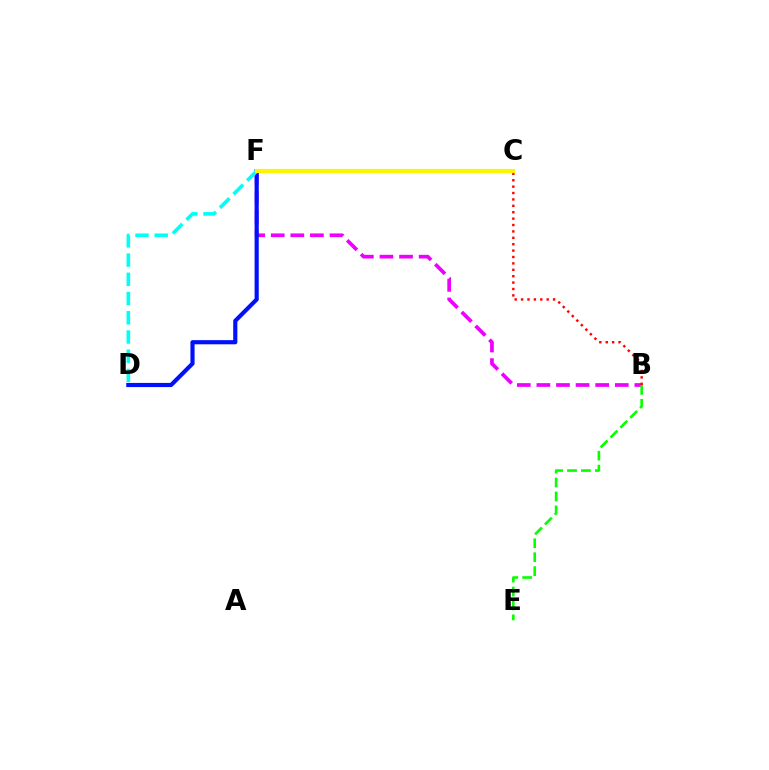{('B', 'F'): [{'color': '#ee00ff', 'line_style': 'dashed', 'thickness': 2.66}], ('D', 'F'): [{'color': '#0010ff', 'line_style': 'solid', 'thickness': 2.99}, {'color': '#00fff6', 'line_style': 'dashed', 'thickness': 2.61}], ('B', 'E'): [{'color': '#08ff00', 'line_style': 'dashed', 'thickness': 1.89}], ('B', 'C'): [{'color': '#ff0000', 'line_style': 'dotted', 'thickness': 1.74}], ('C', 'F'): [{'color': '#fcf500', 'line_style': 'solid', 'thickness': 2.98}]}